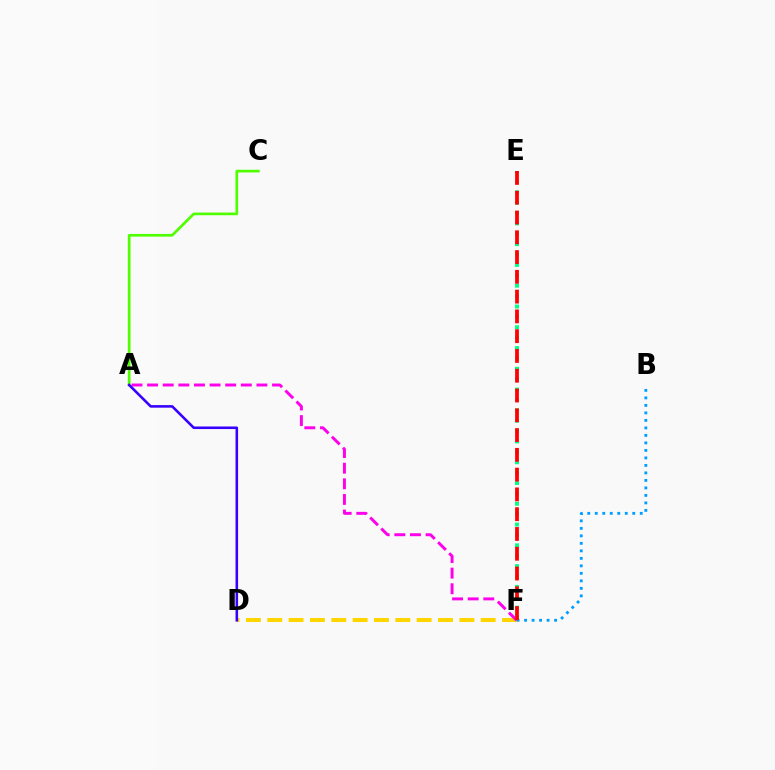{('D', 'F'): [{'color': '#ffd500', 'line_style': 'dashed', 'thickness': 2.9}], ('B', 'F'): [{'color': '#009eff', 'line_style': 'dotted', 'thickness': 2.04}], ('A', 'C'): [{'color': '#4fff00', 'line_style': 'solid', 'thickness': 1.94}], ('A', 'F'): [{'color': '#ff00ed', 'line_style': 'dashed', 'thickness': 2.12}], ('E', 'F'): [{'color': '#00ff86', 'line_style': 'dotted', 'thickness': 2.82}, {'color': '#ff0000', 'line_style': 'dashed', 'thickness': 2.69}], ('A', 'D'): [{'color': '#3700ff', 'line_style': 'solid', 'thickness': 1.85}]}